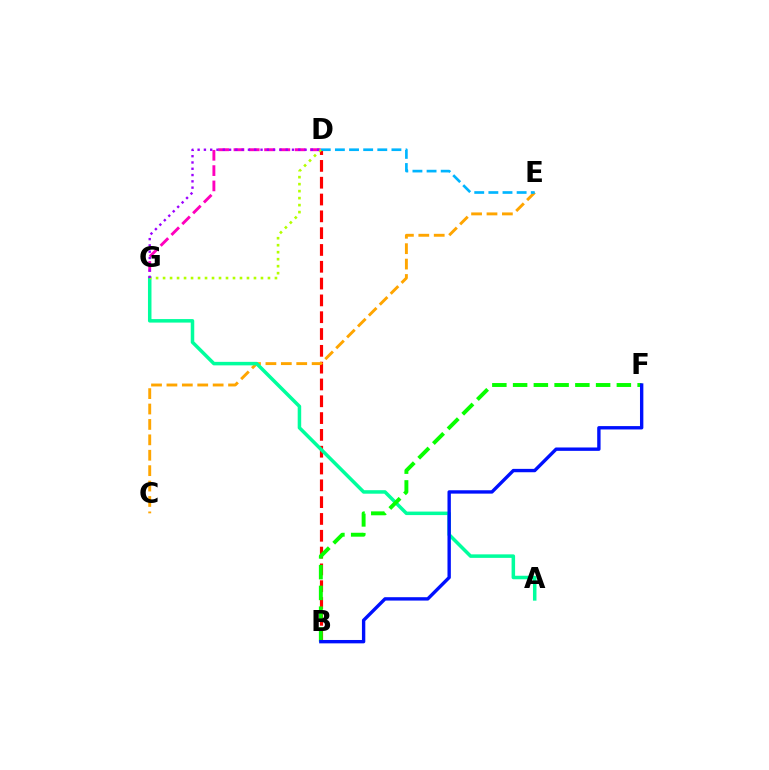{('B', 'D'): [{'color': '#ff0000', 'line_style': 'dashed', 'thickness': 2.28}], ('C', 'E'): [{'color': '#ffa500', 'line_style': 'dashed', 'thickness': 2.09}], ('A', 'G'): [{'color': '#00ff9d', 'line_style': 'solid', 'thickness': 2.53}], ('B', 'F'): [{'color': '#08ff00', 'line_style': 'dashed', 'thickness': 2.82}, {'color': '#0010ff', 'line_style': 'solid', 'thickness': 2.43}], ('D', 'G'): [{'color': '#ff00bd', 'line_style': 'dashed', 'thickness': 2.08}, {'color': '#b3ff00', 'line_style': 'dotted', 'thickness': 1.9}, {'color': '#9b00ff', 'line_style': 'dotted', 'thickness': 1.71}], ('D', 'E'): [{'color': '#00b5ff', 'line_style': 'dashed', 'thickness': 1.92}]}